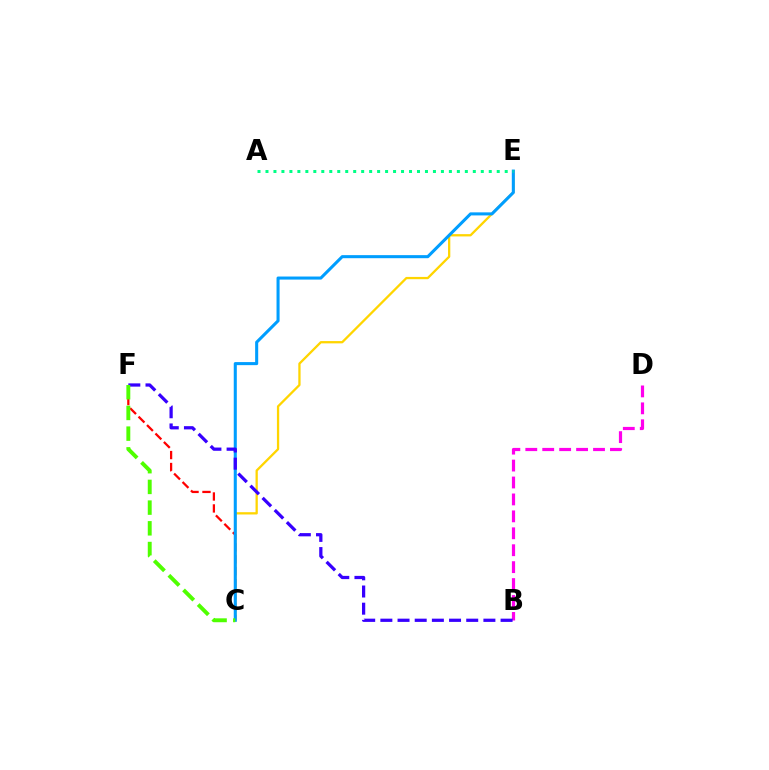{('C', 'F'): [{'color': '#ff0000', 'line_style': 'dashed', 'thickness': 1.62}, {'color': '#4fff00', 'line_style': 'dashed', 'thickness': 2.81}], ('C', 'E'): [{'color': '#ffd500', 'line_style': 'solid', 'thickness': 1.65}, {'color': '#009eff', 'line_style': 'solid', 'thickness': 2.2}], ('B', 'D'): [{'color': '#ff00ed', 'line_style': 'dashed', 'thickness': 2.3}], ('B', 'F'): [{'color': '#3700ff', 'line_style': 'dashed', 'thickness': 2.33}], ('A', 'E'): [{'color': '#00ff86', 'line_style': 'dotted', 'thickness': 2.17}]}